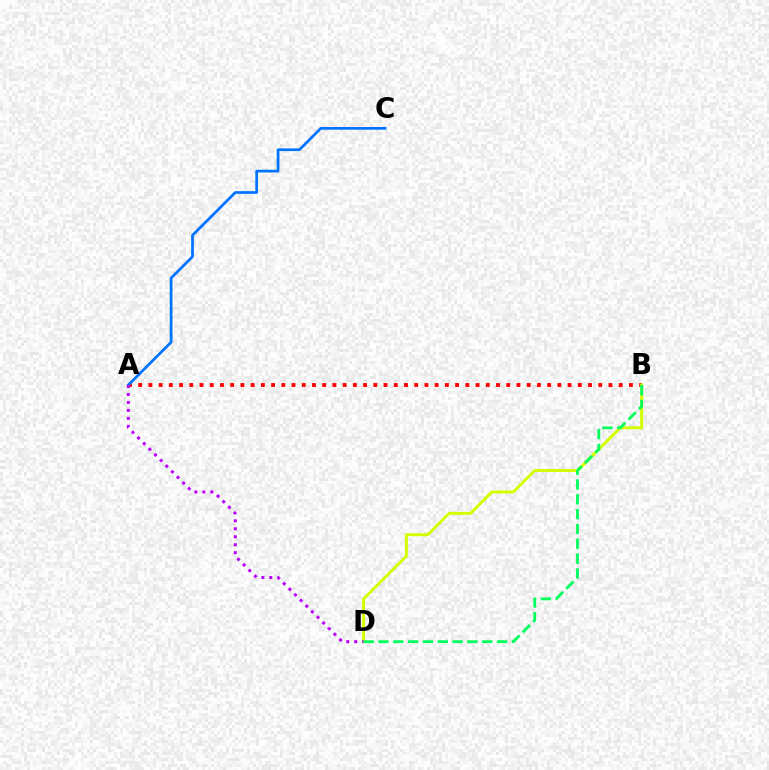{('A', 'B'): [{'color': '#ff0000', 'line_style': 'dotted', 'thickness': 2.78}], ('B', 'D'): [{'color': '#d1ff00', 'line_style': 'solid', 'thickness': 2.13}, {'color': '#00ff5c', 'line_style': 'dashed', 'thickness': 2.01}], ('A', 'C'): [{'color': '#0074ff', 'line_style': 'solid', 'thickness': 1.96}], ('A', 'D'): [{'color': '#b900ff', 'line_style': 'dotted', 'thickness': 2.16}]}